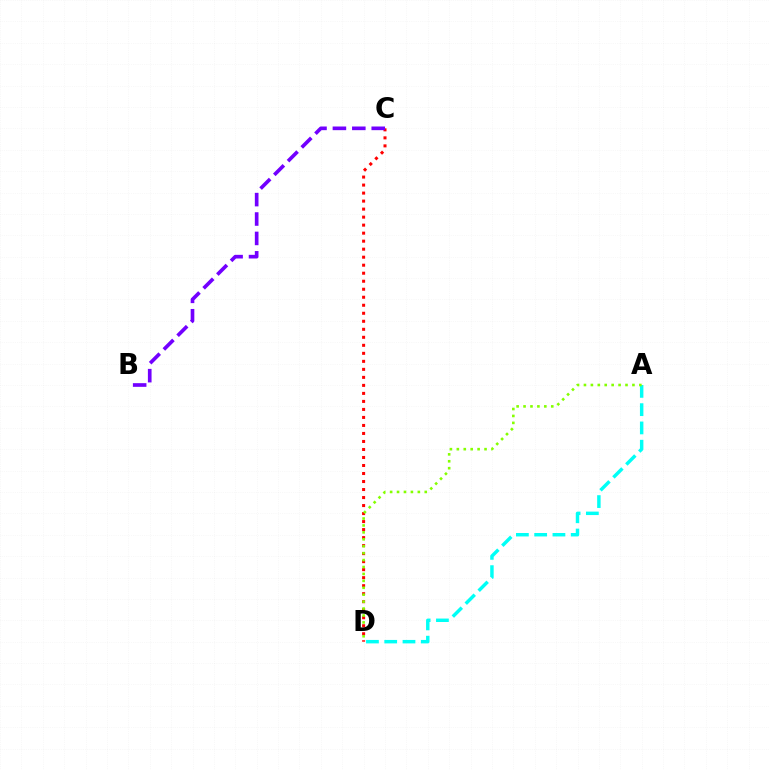{('C', 'D'): [{'color': '#ff0000', 'line_style': 'dotted', 'thickness': 2.18}], ('A', 'D'): [{'color': '#00fff6', 'line_style': 'dashed', 'thickness': 2.48}, {'color': '#84ff00', 'line_style': 'dotted', 'thickness': 1.88}], ('B', 'C'): [{'color': '#7200ff', 'line_style': 'dashed', 'thickness': 2.64}]}